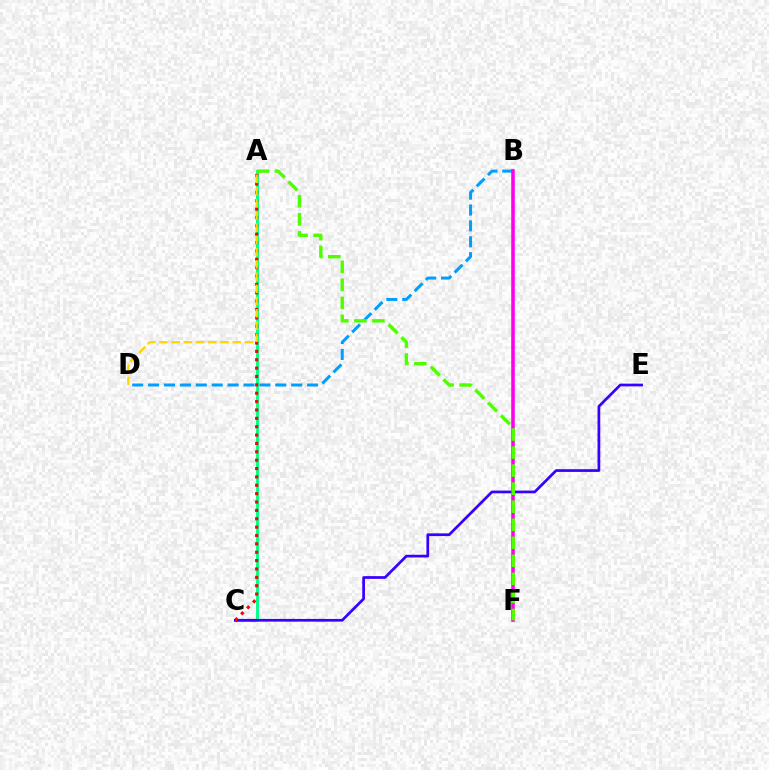{('A', 'C'): [{'color': '#00ff86', 'line_style': 'solid', 'thickness': 2.08}, {'color': '#ff0000', 'line_style': 'dotted', 'thickness': 2.27}], ('C', 'E'): [{'color': '#3700ff', 'line_style': 'solid', 'thickness': 1.96}], ('B', 'D'): [{'color': '#009eff', 'line_style': 'dashed', 'thickness': 2.16}], ('B', 'F'): [{'color': '#ff00ed', 'line_style': 'solid', 'thickness': 2.56}], ('A', 'F'): [{'color': '#4fff00', 'line_style': 'dashed', 'thickness': 2.45}], ('A', 'D'): [{'color': '#ffd500', 'line_style': 'dashed', 'thickness': 1.66}]}